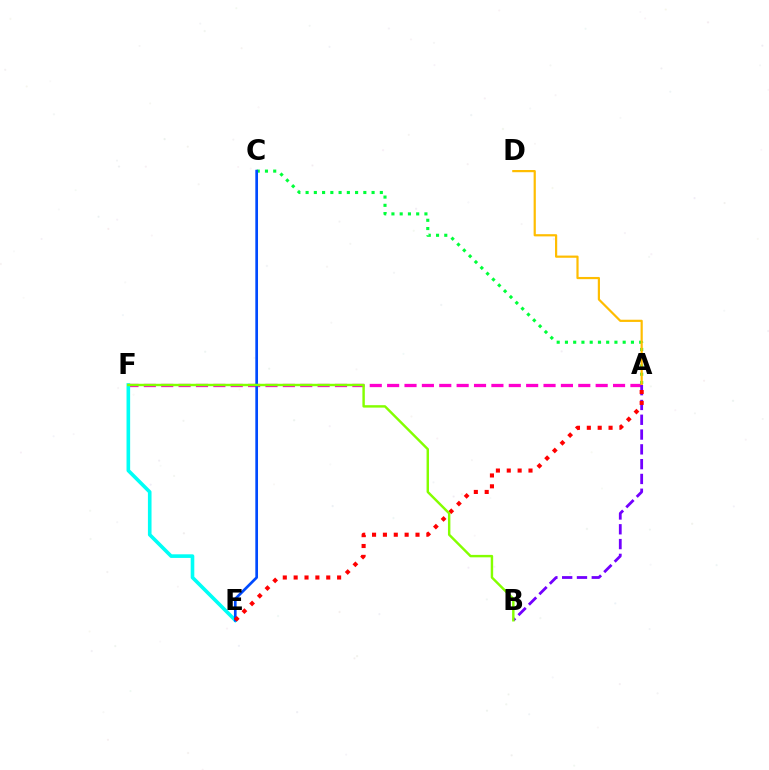{('A', 'C'): [{'color': '#00ff39', 'line_style': 'dotted', 'thickness': 2.24}], ('A', 'F'): [{'color': '#ff00cf', 'line_style': 'dashed', 'thickness': 2.36}], ('A', 'D'): [{'color': '#ffbd00', 'line_style': 'solid', 'thickness': 1.58}], ('E', 'F'): [{'color': '#00fff6', 'line_style': 'solid', 'thickness': 2.61}], ('C', 'E'): [{'color': '#004bff', 'line_style': 'solid', 'thickness': 1.94}], ('A', 'B'): [{'color': '#7200ff', 'line_style': 'dashed', 'thickness': 2.01}], ('A', 'E'): [{'color': '#ff0000', 'line_style': 'dotted', 'thickness': 2.95}], ('B', 'F'): [{'color': '#84ff00', 'line_style': 'solid', 'thickness': 1.75}]}